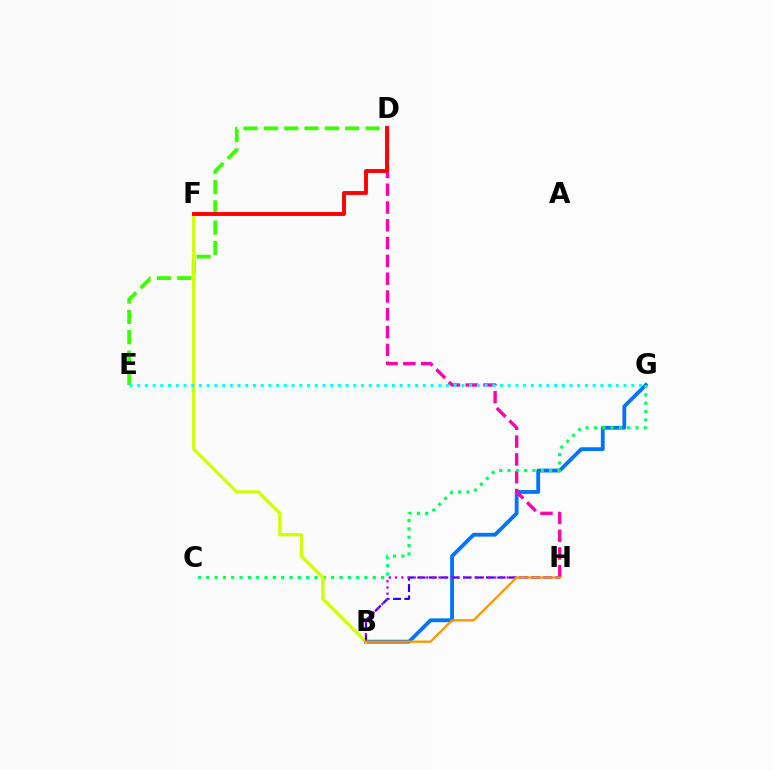{('B', 'G'): [{'color': '#0074ff', 'line_style': 'solid', 'thickness': 2.75}], ('D', 'E'): [{'color': '#3dff00', 'line_style': 'dashed', 'thickness': 2.76}], ('D', 'H'): [{'color': '#ff00ac', 'line_style': 'dashed', 'thickness': 2.42}], ('C', 'G'): [{'color': '#00ff5c', 'line_style': 'dotted', 'thickness': 2.26}], ('B', 'F'): [{'color': '#d1ff00', 'line_style': 'solid', 'thickness': 2.39}], ('B', 'H'): [{'color': '#2500ff', 'line_style': 'dashed', 'thickness': 1.55}, {'color': '#b900ff', 'line_style': 'dotted', 'thickness': 1.68}, {'color': '#ff9400', 'line_style': 'solid', 'thickness': 1.63}], ('E', 'G'): [{'color': '#00fff6', 'line_style': 'dotted', 'thickness': 2.1}], ('D', 'F'): [{'color': '#ff0000', 'line_style': 'solid', 'thickness': 2.8}]}